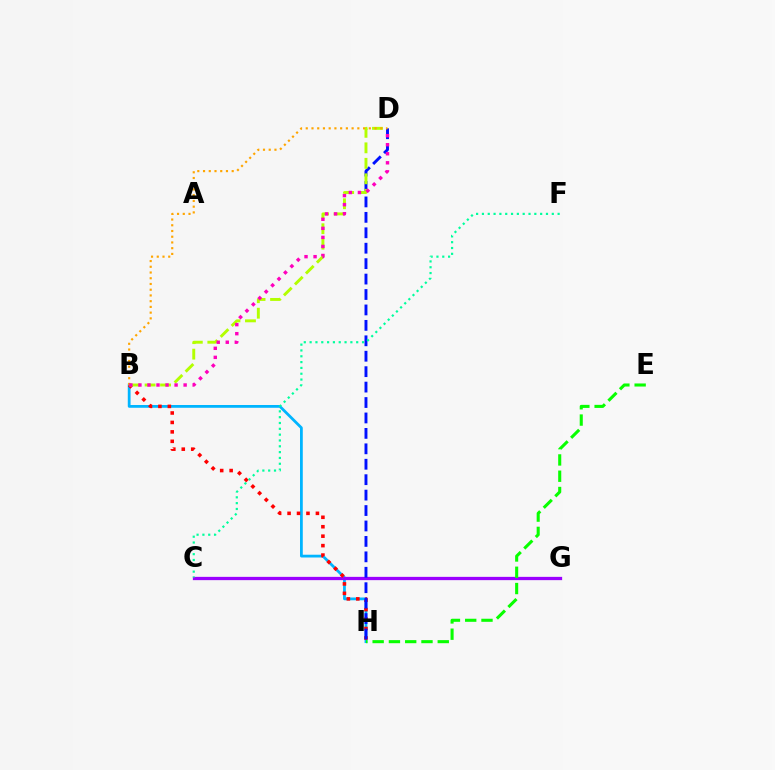{('B', 'H'): [{'color': '#00b5ff', 'line_style': 'solid', 'thickness': 2.0}, {'color': '#ff0000', 'line_style': 'dotted', 'thickness': 2.57}], ('C', 'G'): [{'color': '#9b00ff', 'line_style': 'solid', 'thickness': 2.36}], ('D', 'H'): [{'color': '#0010ff', 'line_style': 'dashed', 'thickness': 2.1}], ('B', 'D'): [{'color': '#b3ff00', 'line_style': 'dashed', 'thickness': 2.1}, {'color': '#ffa500', 'line_style': 'dotted', 'thickness': 1.56}, {'color': '#ff00bd', 'line_style': 'dotted', 'thickness': 2.46}], ('E', 'H'): [{'color': '#08ff00', 'line_style': 'dashed', 'thickness': 2.21}], ('C', 'F'): [{'color': '#00ff9d', 'line_style': 'dotted', 'thickness': 1.58}]}